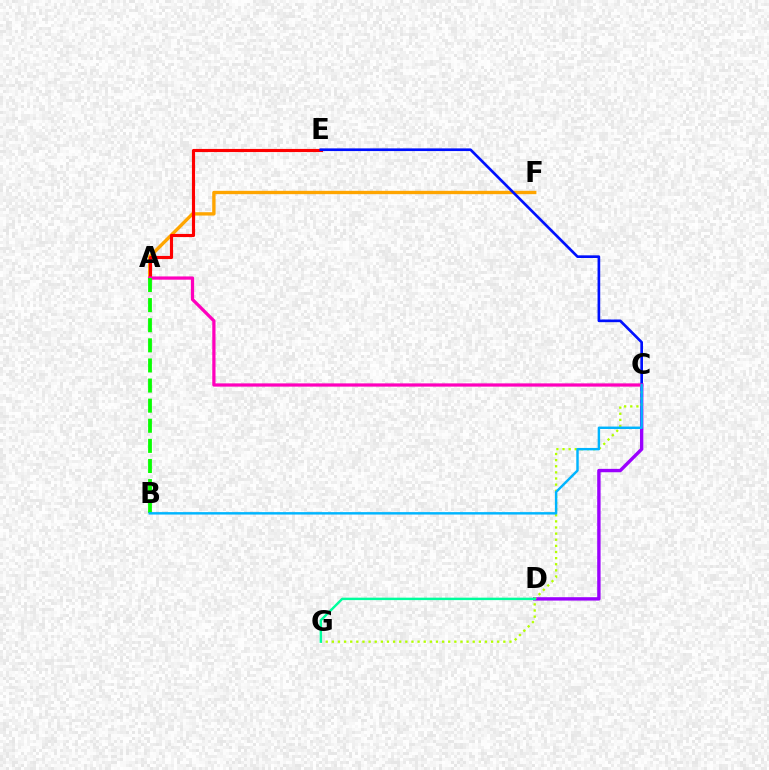{('C', 'D'): [{'color': '#9b00ff', 'line_style': 'solid', 'thickness': 2.44}], ('A', 'F'): [{'color': '#ffa500', 'line_style': 'solid', 'thickness': 2.41}], ('A', 'E'): [{'color': '#ff0000', 'line_style': 'solid', 'thickness': 2.25}], ('C', 'E'): [{'color': '#0010ff', 'line_style': 'solid', 'thickness': 1.92}], ('C', 'G'): [{'color': '#b3ff00', 'line_style': 'dotted', 'thickness': 1.66}], ('A', 'C'): [{'color': '#ff00bd', 'line_style': 'solid', 'thickness': 2.33}], ('A', 'B'): [{'color': '#08ff00', 'line_style': 'dashed', 'thickness': 2.73}], ('B', 'C'): [{'color': '#00b5ff', 'line_style': 'solid', 'thickness': 1.75}], ('D', 'G'): [{'color': '#00ff9d', 'line_style': 'solid', 'thickness': 1.75}]}